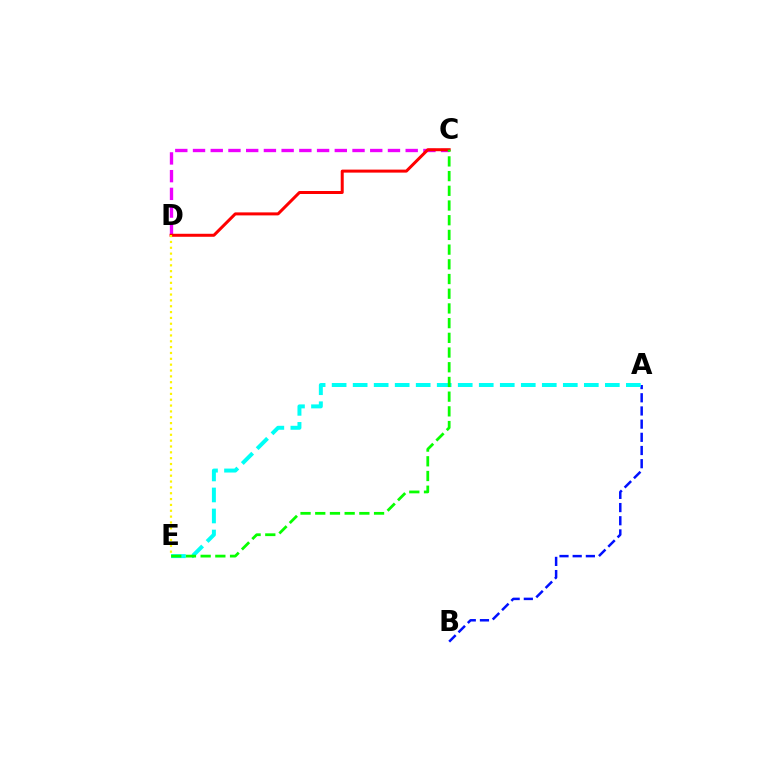{('C', 'D'): [{'color': '#ee00ff', 'line_style': 'dashed', 'thickness': 2.41}, {'color': '#ff0000', 'line_style': 'solid', 'thickness': 2.16}], ('A', 'B'): [{'color': '#0010ff', 'line_style': 'dashed', 'thickness': 1.79}], ('D', 'E'): [{'color': '#fcf500', 'line_style': 'dotted', 'thickness': 1.59}], ('A', 'E'): [{'color': '#00fff6', 'line_style': 'dashed', 'thickness': 2.85}], ('C', 'E'): [{'color': '#08ff00', 'line_style': 'dashed', 'thickness': 2.0}]}